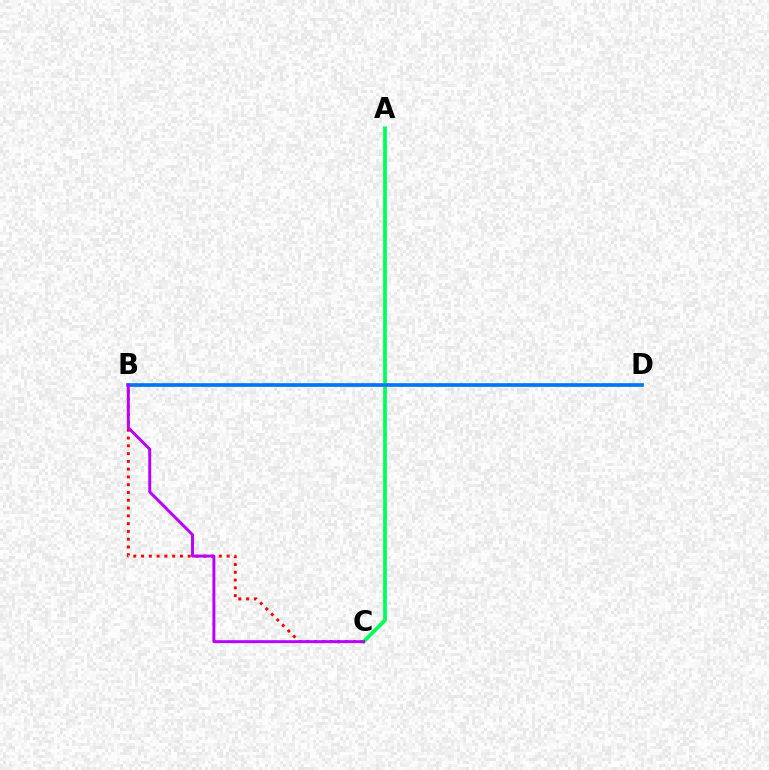{('B', 'C'): [{'color': '#ff0000', 'line_style': 'dotted', 'thickness': 2.11}, {'color': '#b900ff', 'line_style': 'solid', 'thickness': 2.11}], ('B', 'D'): [{'color': '#d1ff00', 'line_style': 'solid', 'thickness': 1.89}, {'color': '#0074ff', 'line_style': 'solid', 'thickness': 2.62}], ('A', 'C'): [{'color': '#00ff5c', 'line_style': 'solid', 'thickness': 2.69}]}